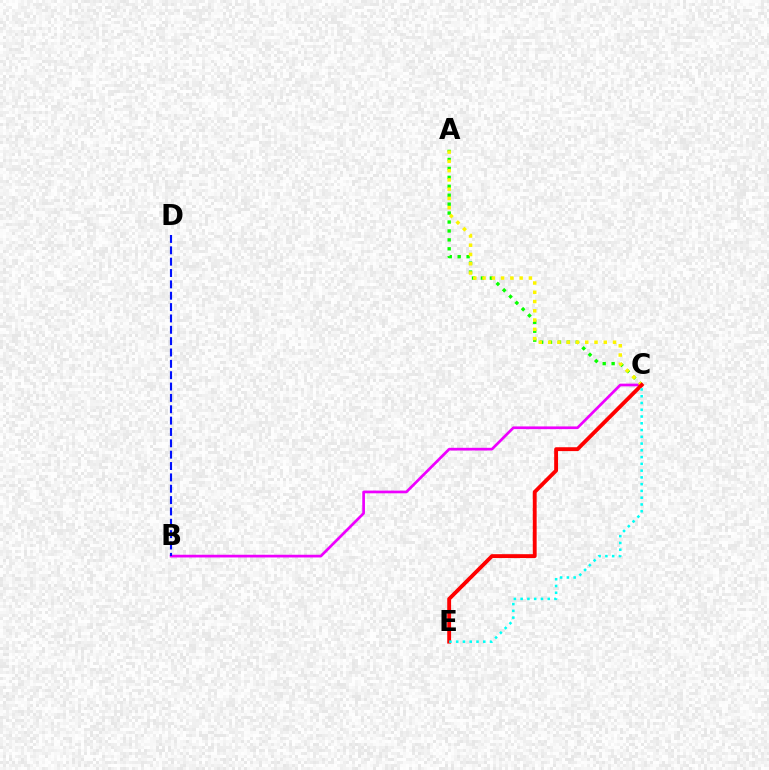{('A', 'C'): [{'color': '#08ff00', 'line_style': 'dotted', 'thickness': 2.43}, {'color': '#fcf500', 'line_style': 'dotted', 'thickness': 2.52}], ('B', 'C'): [{'color': '#ee00ff', 'line_style': 'solid', 'thickness': 1.95}], ('B', 'D'): [{'color': '#0010ff', 'line_style': 'dashed', 'thickness': 1.54}], ('C', 'E'): [{'color': '#ff0000', 'line_style': 'solid', 'thickness': 2.78}, {'color': '#00fff6', 'line_style': 'dotted', 'thickness': 1.84}]}